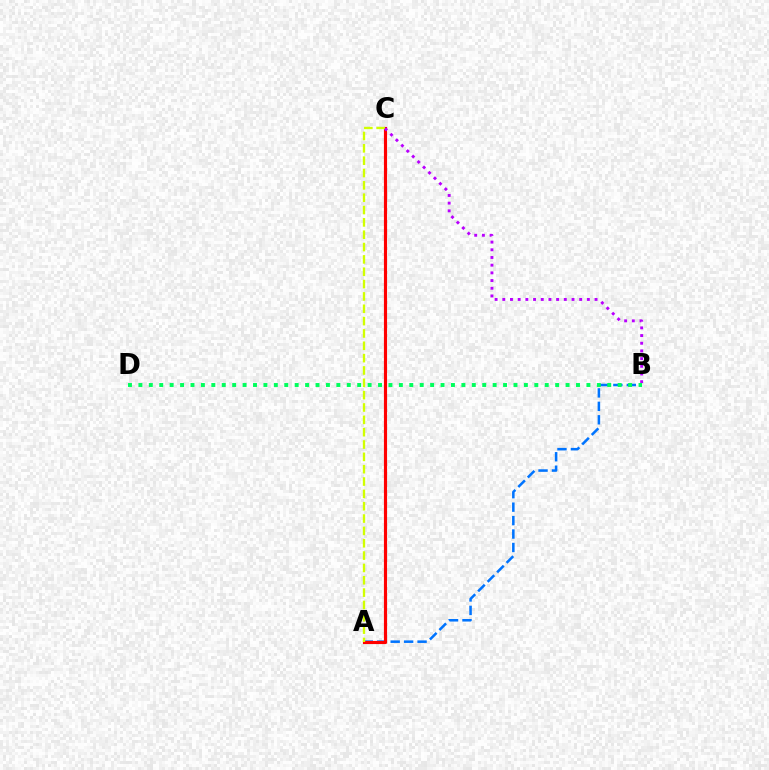{('A', 'B'): [{'color': '#0074ff', 'line_style': 'dashed', 'thickness': 1.83}], ('A', 'C'): [{'color': '#ff0000', 'line_style': 'solid', 'thickness': 2.27}, {'color': '#d1ff00', 'line_style': 'dashed', 'thickness': 1.68}], ('B', 'C'): [{'color': '#b900ff', 'line_style': 'dotted', 'thickness': 2.09}], ('B', 'D'): [{'color': '#00ff5c', 'line_style': 'dotted', 'thickness': 2.83}]}